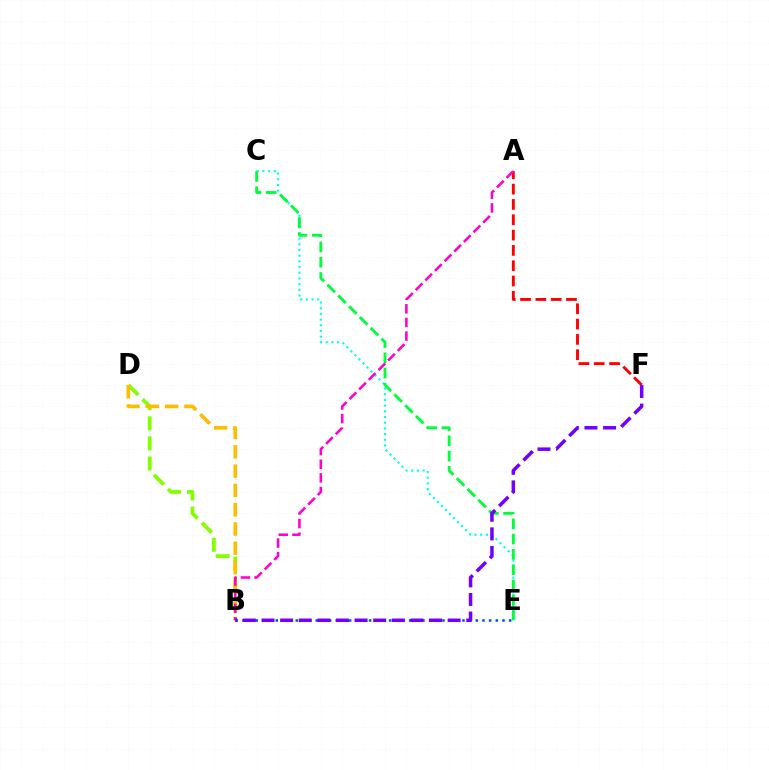{('A', 'F'): [{'color': '#ff0000', 'line_style': 'dashed', 'thickness': 2.08}], ('C', 'E'): [{'color': '#00fff6', 'line_style': 'dotted', 'thickness': 1.55}, {'color': '#00ff39', 'line_style': 'dashed', 'thickness': 2.07}], ('B', 'E'): [{'color': '#004bff', 'line_style': 'dotted', 'thickness': 1.81}], ('B', 'D'): [{'color': '#84ff00', 'line_style': 'dashed', 'thickness': 2.73}, {'color': '#ffbd00', 'line_style': 'dashed', 'thickness': 2.62}], ('A', 'B'): [{'color': '#ff00cf', 'line_style': 'dashed', 'thickness': 1.85}], ('B', 'F'): [{'color': '#7200ff', 'line_style': 'dashed', 'thickness': 2.53}]}